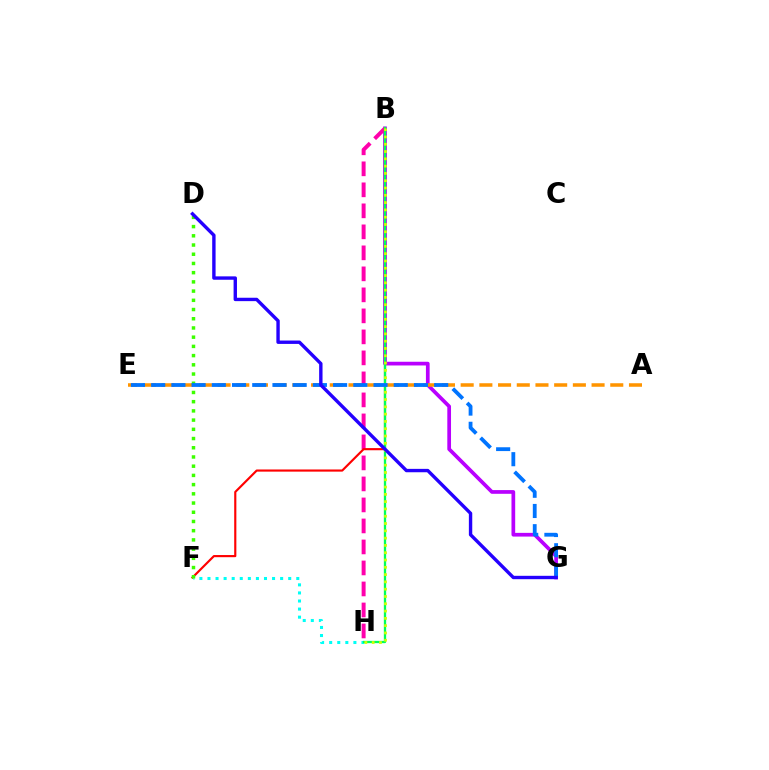{('B', 'G'): [{'color': '#b900ff', 'line_style': 'solid', 'thickness': 2.67}], ('A', 'E'): [{'color': '#ff9400', 'line_style': 'dashed', 'thickness': 2.54}], ('B', 'H'): [{'color': '#ff00ac', 'line_style': 'dashed', 'thickness': 2.85}, {'color': '#00ff5c', 'line_style': 'solid', 'thickness': 1.66}, {'color': '#d1ff00', 'line_style': 'dotted', 'thickness': 1.98}], ('F', 'H'): [{'color': '#00fff6', 'line_style': 'dotted', 'thickness': 2.19}], ('B', 'F'): [{'color': '#ff0000', 'line_style': 'solid', 'thickness': 1.55}], ('D', 'F'): [{'color': '#3dff00', 'line_style': 'dotted', 'thickness': 2.5}], ('E', 'G'): [{'color': '#0074ff', 'line_style': 'dashed', 'thickness': 2.75}], ('D', 'G'): [{'color': '#2500ff', 'line_style': 'solid', 'thickness': 2.44}]}